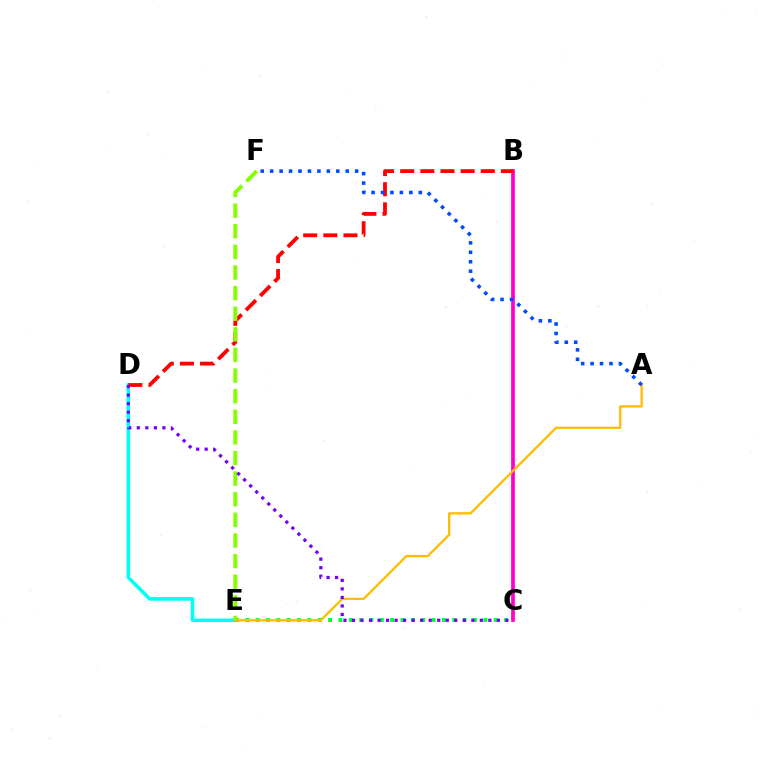{('B', 'C'): [{'color': '#ff00cf', 'line_style': 'solid', 'thickness': 2.68}], ('D', 'E'): [{'color': '#00fff6', 'line_style': 'solid', 'thickness': 2.56}], ('C', 'E'): [{'color': '#00ff39', 'line_style': 'dotted', 'thickness': 2.81}], ('B', 'D'): [{'color': '#ff0000', 'line_style': 'dashed', 'thickness': 2.74}], ('A', 'E'): [{'color': '#ffbd00', 'line_style': 'solid', 'thickness': 1.67}], ('E', 'F'): [{'color': '#84ff00', 'line_style': 'dashed', 'thickness': 2.8}], ('C', 'D'): [{'color': '#7200ff', 'line_style': 'dotted', 'thickness': 2.32}], ('A', 'F'): [{'color': '#004bff', 'line_style': 'dotted', 'thickness': 2.57}]}